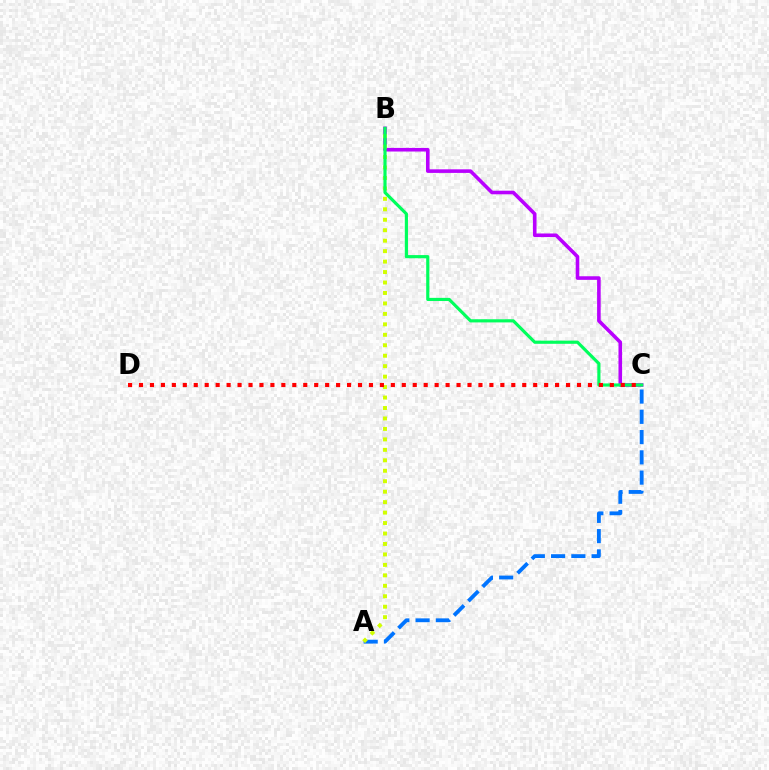{('A', 'C'): [{'color': '#0074ff', 'line_style': 'dashed', 'thickness': 2.75}], ('B', 'C'): [{'color': '#b900ff', 'line_style': 'solid', 'thickness': 2.59}, {'color': '#00ff5c', 'line_style': 'solid', 'thickness': 2.27}], ('A', 'B'): [{'color': '#d1ff00', 'line_style': 'dotted', 'thickness': 2.84}], ('C', 'D'): [{'color': '#ff0000', 'line_style': 'dotted', 'thickness': 2.97}]}